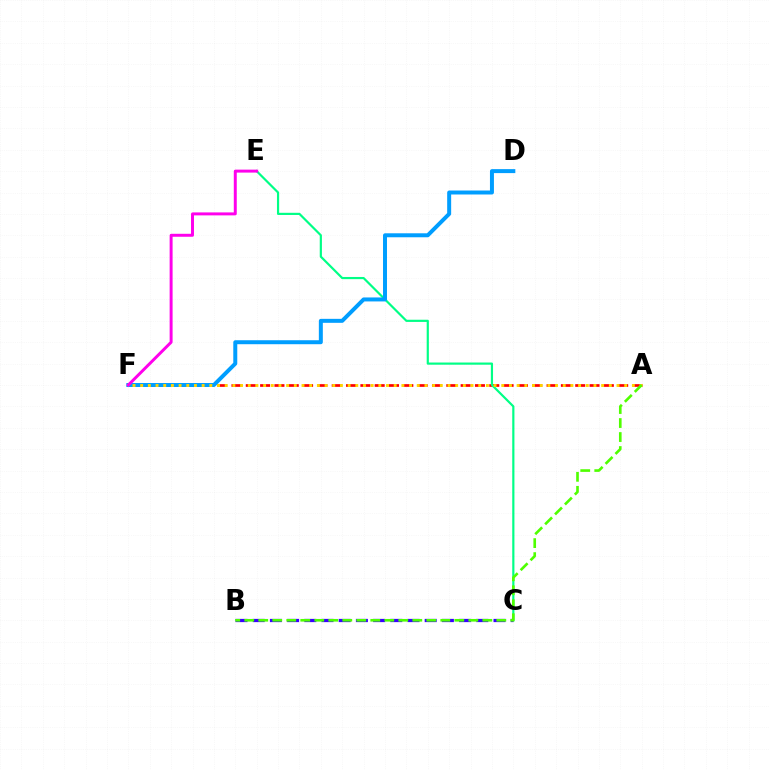{('A', 'F'): [{'color': '#ff0000', 'line_style': 'dashed', 'thickness': 1.95}, {'color': '#ffd500', 'line_style': 'dotted', 'thickness': 2.09}], ('C', 'E'): [{'color': '#00ff86', 'line_style': 'solid', 'thickness': 1.57}], ('D', 'F'): [{'color': '#009eff', 'line_style': 'solid', 'thickness': 2.87}], ('E', 'F'): [{'color': '#ff00ed', 'line_style': 'solid', 'thickness': 2.14}], ('B', 'C'): [{'color': '#3700ff', 'line_style': 'dashed', 'thickness': 2.34}], ('A', 'B'): [{'color': '#4fff00', 'line_style': 'dashed', 'thickness': 1.9}]}